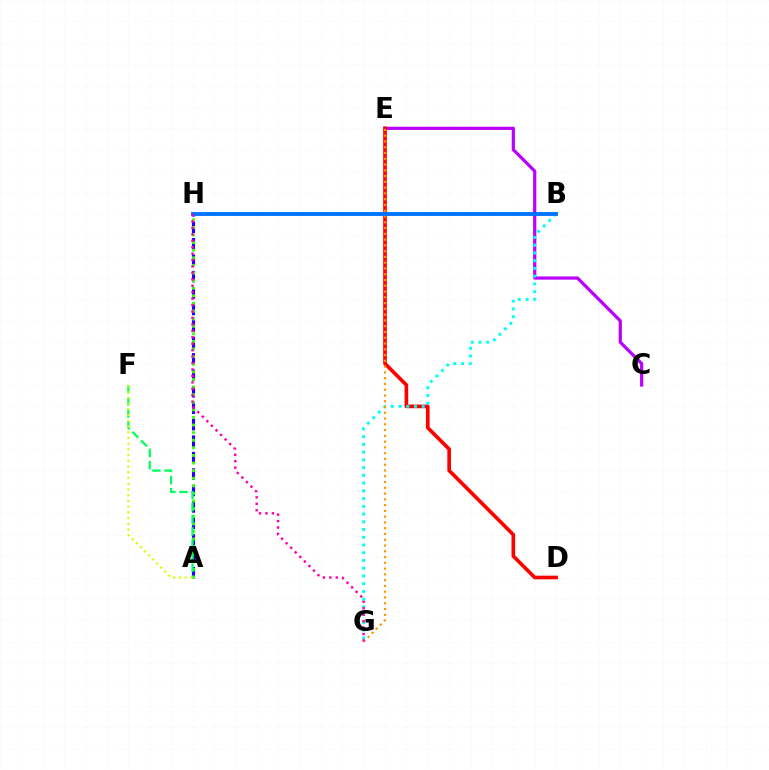{('A', 'H'): [{'color': '#2500ff', 'line_style': 'dashed', 'thickness': 2.24}, {'color': '#3dff00', 'line_style': 'dotted', 'thickness': 2.07}], ('C', 'E'): [{'color': '#b900ff', 'line_style': 'solid', 'thickness': 2.3}], ('D', 'E'): [{'color': '#ff0000', 'line_style': 'solid', 'thickness': 2.63}], ('A', 'F'): [{'color': '#00ff5c', 'line_style': 'dashed', 'thickness': 1.65}, {'color': '#d1ff00', 'line_style': 'dotted', 'thickness': 1.56}], ('B', 'G'): [{'color': '#00fff6', 'line_style': 'dotted', 'thickness': 2.1}], ('E', 'G'): [{'color': '#ff9400', 'line_style': 'dotted', 'thickness': 1.57}], ('B', 'H'): [{'color': '#0074ff', 'line_style': 'solid', 'thickness': 2.79}], ('G', 'H'): [{'color': '#ff00ac', 'line_style': 'dotted', 'thickness': 1.75}]}